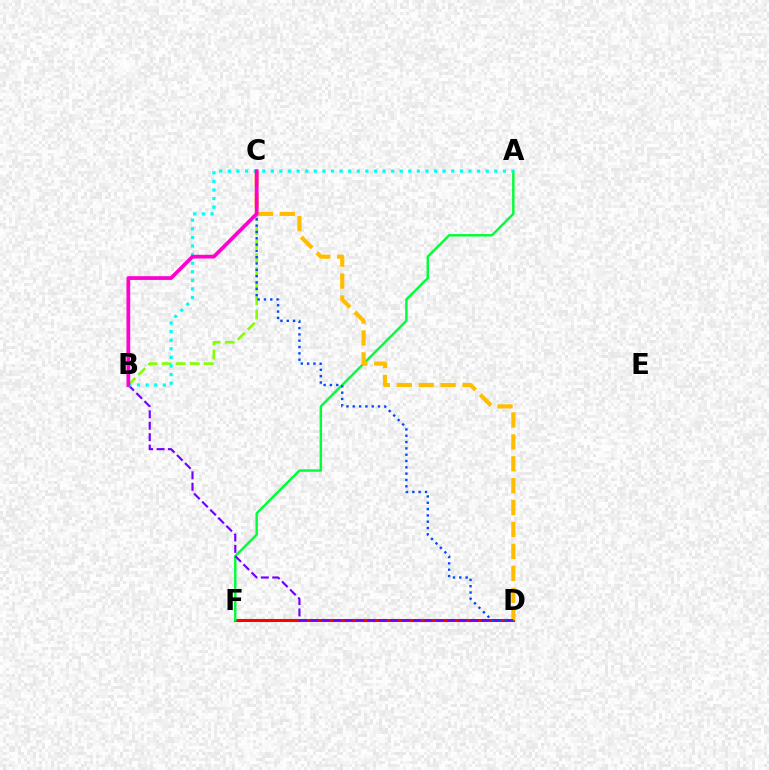{('D', 'F'): [{'color': '#ff0000', 'line_style': 'solid', 'thickness': 2.19}], ('A', 'F'): [{'color': '#00ff39', 'line_style': 'solid', 'thickness': 1.76}], ('B', 'D'): [{'color': '#7200ff', 'line_style': 'dashed', 'thickness': 1.55}], ('B', 'C'): [{'color': '#84ff00', 'line_style': 'dashed', 'thickness': 1.91}, {'color': '#ff00cf', 'line_style': 'solid', 'thickness': 2.69}], ('C', 'D'): [{'color': '#ffbd00', 'line_style': 'dashed', 'thickness': 2.98}, {'color': '#004bff', 'line_style': 'dotted', 'thickness': 1.72}], ('A', 'B'): [{'color': '#00fff6', 'line_style': 'dotted', 'thickness': 2.33}]}